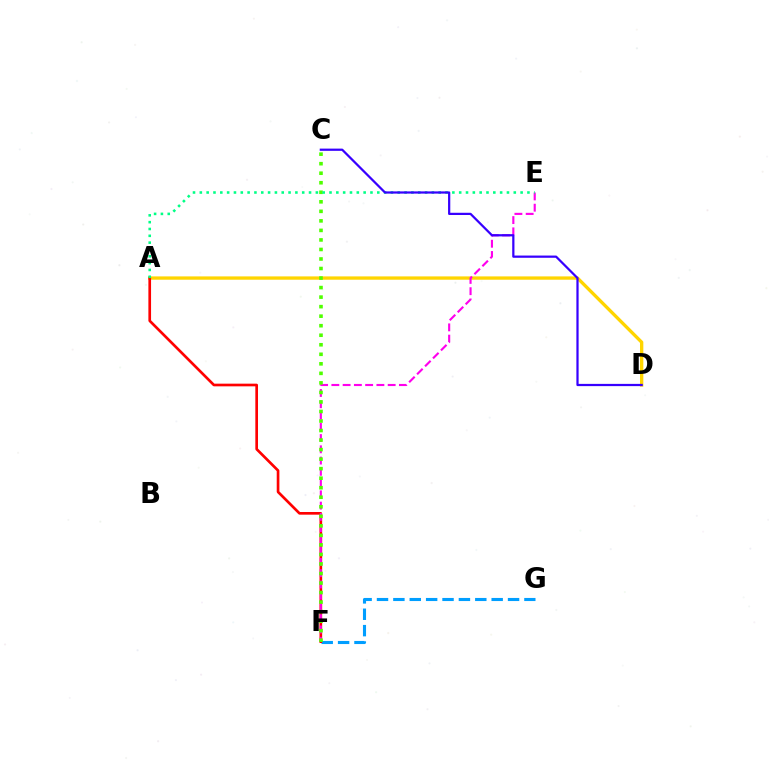{('A', 'D'): [{'color': '#ffd500', 'line_style': 'solid', 'thickness': 2.39}], ('F', 'G'): [{'color': '#009eff', 'line_style': 'dashed', 'thickness': 2.23}], ('A', 'F'): [{'color': '#ff0000', 'line_style': 'solid', 'thickness': 1.92}], ('E', 'F'): [{'color': '#ff00ed', 'line_style': 'dashed', 'thickness': 1.53}], ('C', 'F'): [{'color': '#4fff00', 'line_style': 'dotted', 'thickness': 2.59}], ('A', 'E'): [{'color': '#00ff86', 'line_style': 'dotted', 'thickness': 1.85}], ('C', 'D'): [{'color': '#3700ff', 'line_style': 'solid', 'thickness': 1.61}]}